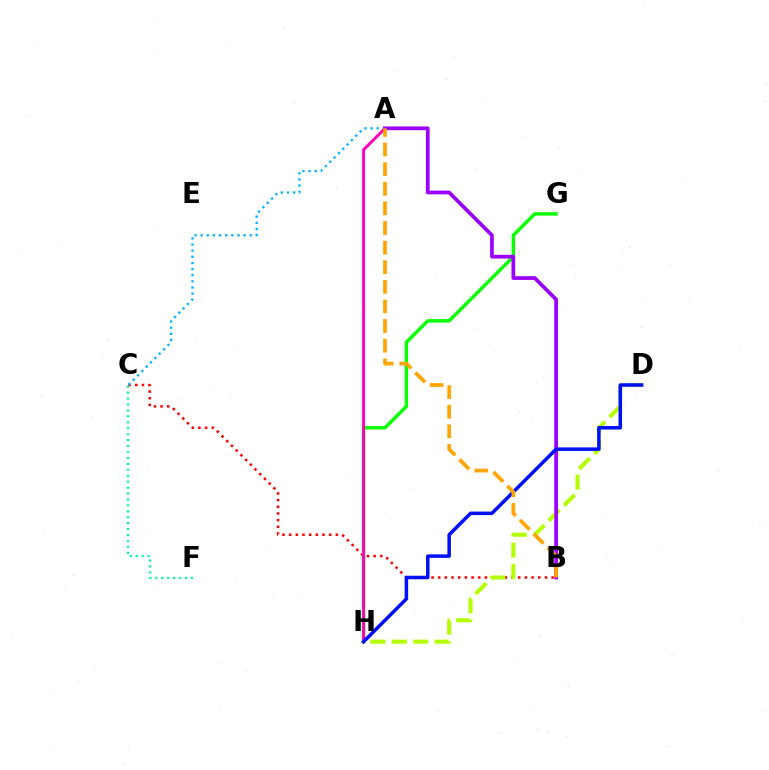{('C', 'F'): [{'color': '#00ff9d', 'line_style': 'dotted', 'thickness': 1.61}], ('B', 'C'): [{'color': '#ff0000', 'line_style': 'dotted', 'thickness': 1.81}], ('D', 'H'): [{'color': '#b3ff00', 'line_style': 'dashed', 'thickness': 2.91}, {'color': '#0010ff', 'line_style': 'solid', 'thickness': 2.53}], ('A', 'C'): [{'color': '#00b5ff', 'line_style': 'dotted', 'thickness': 1.67}], ('G', 'H'): [{'color': '#08ff00', 'line_style': 'solid', 'thickness': 2.46}], ('A', 'H'): [{'color': '#ff00bd', 'line_style': 'solid', 'thickness': 2.11}], ('A', 'B'): [{'color': '#9b00ff', 'line_style': 'solid', 'thickness': 2.68}, {'color': '#ffa500', 'line_style': 'dashed', 'thickness': 2.66}]}